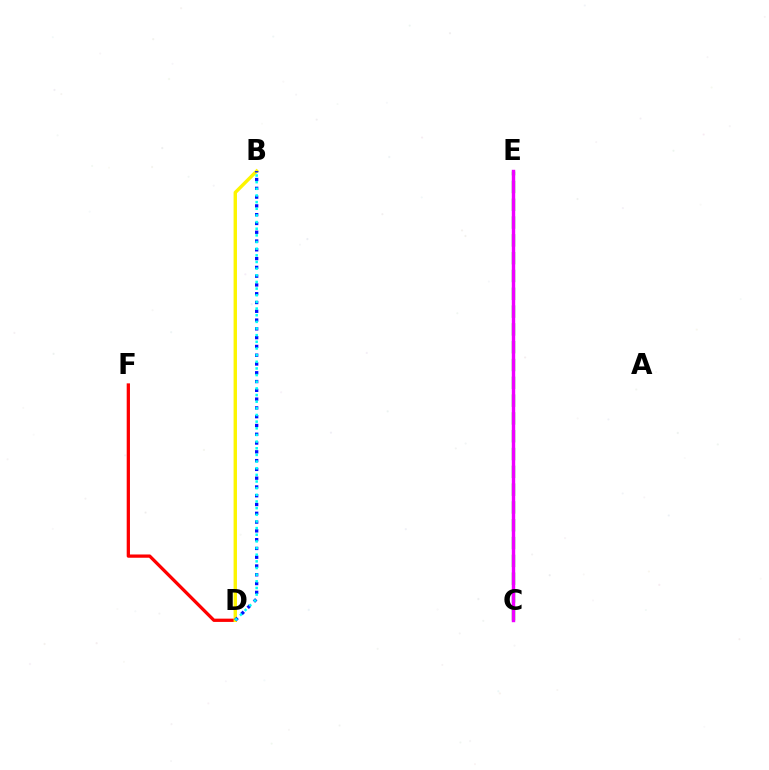{('C', 'E'): [{'color': '#08ff00', 'line_style': 'dashed', 'thickness': 2.42}, {'color': '#ee00ff', 'line_style': 'solid', 'thickness': 2.46}], ('D', 'F'): [{'color': '#ff0000', 'line_style': 'solid', 'thickness': 2.35}], ('B', 'D'): [{'color': '#fcf500', 'line_style': 'solid', 'thickness': 2.45}, {'color': '#0010ff', 'line_style': 'dotted', 'thickness': 2.39}, {'color': '#00fff6', 'line_style': 'dotted', 'thickness': 1.81}]}